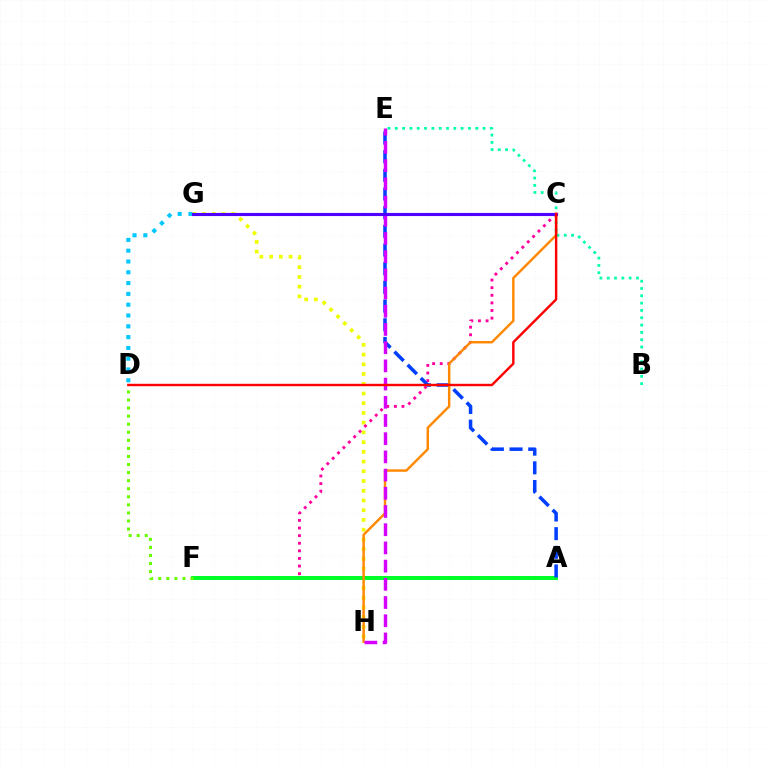{('G', 'H'): [{'color': '#eeff00', 'line_style': 'dotted', 'thickness': 2.64}], ('C', 'F'): [{'color': '#ff00a0', 'line_style': 'dotted', 'thickness': 2.07}], ('A', 'F'): [{'color': '#00ff27', 'line_style': 'solid', 'thickness': 2.86}], ('A', 'E'): [{'color': '#003fff', 'line_style': 'dashed', 'thickness': 2.54}], ('C', 'H'): [{'color': '#ff8800', 'line_style': 'solid', 'thickness': 1.75}], ('D', 'F'): [{'color': '#66ff00', 'line_style': 'dotted', 'thickness': 2.19}], ('D', 'G'): [{'color': '#00c7ff', 'line_style': 'dotted', 'thickness': 2.93}], ('B', 'E'): [{'color': '#00ffaf', 'line_style': 'dotted', 'thickness': 1.99}], ('E', 'H'): [{'color': '#d600ff', 'line_style': 'dashed', 'thickness': 2.47}], ('C', 'G'): [{'color': '#4f00ff', 'line_style': 'solid', 'thickness': 2.24}], ('C', 'D'): [{'color': '#ff0000', 'line_style': 'solid', 'thickness': 1.74}]}